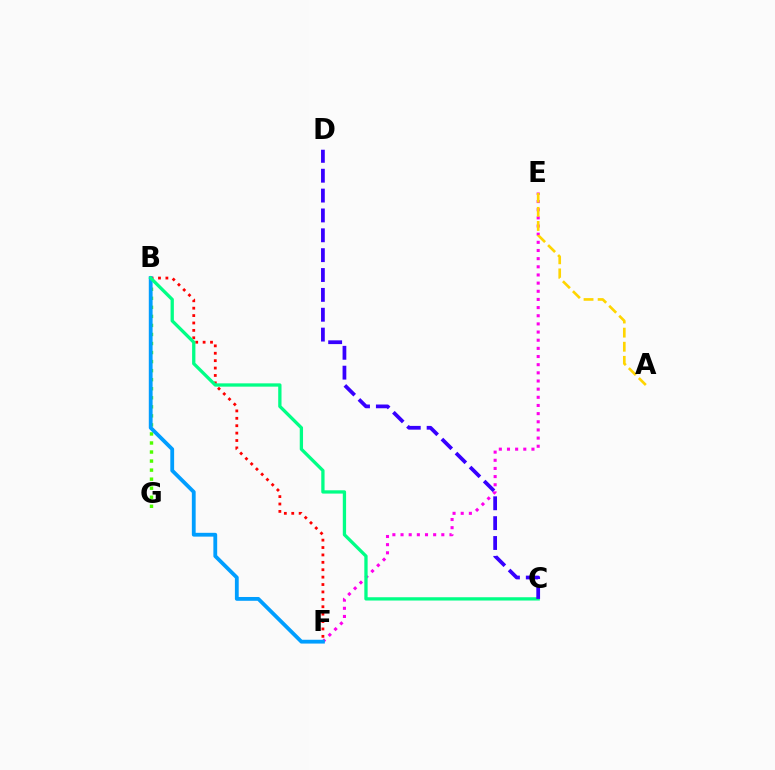{('B', 'G'): [{'color': '#4fff00', 'line_style': 'dotted', 'thickness': 2.46}], ('E', 'F'): [{'color': '#ff00ed', 'line_style': 'dotted', 'thickness': 2.22}], ('B', 'F'): [{'color': '#ff0000', 'line_style': 'dotted', 'thickness': 2.01}, {'color': '#009eff', 'line_style': 'solid', 'thickness': 2.74}], ('A', 'E'): [{'color': '#ffd500', 'line_style': 'dashed', 'thickness': 1.92}], ('B', 'C'): [{'color': '#00ff86', 'line_style': 'solid', 'thickness': 2.37}], ('C', 'D'): [{'color': '#3700ff', 'line_style': 'dashed', 'thickness': 2.7}]}